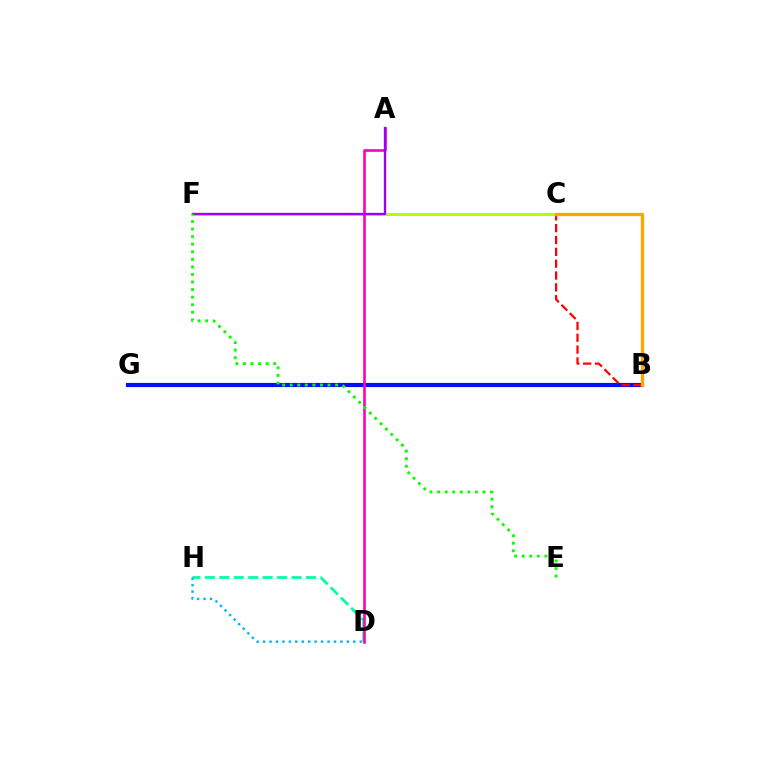{('B', 'G'): [{'color': '#0010ff', 'line_style': 'solid', 'thickness': 2.98}], ('B', 'C'): [{'color': '#ff0000', 'line_style': 'dashed', 'thickness': 1.61}, {'color': '#ffa500', 'line_style': 'solid', 'thickness': 2.4}], ('D', 'H'): [{'color': '#00ff9d', 'line_style': 'dashed', 'thickness': 1.96}, {'color': '#00b5ff', 'line_style': 'dotted', 'thickness': 1.75}], ('C', 'F'): [{'color': '#b3ff00', 'line_style': 'solid', 'thickness': 2.14}], ('A', 'D'): [{'color': '#ff00bd', 'line_style': 'solid', 'thickness': 1.9}], ('A', 'F'): [{'color': '#9b00ff', 'line_style': 'solid', 'thickness': 1.68}], ('E', 'F'): [{'color': '#08ff00', 'line_style': 'dotted', 'thickness': 2.06}]}